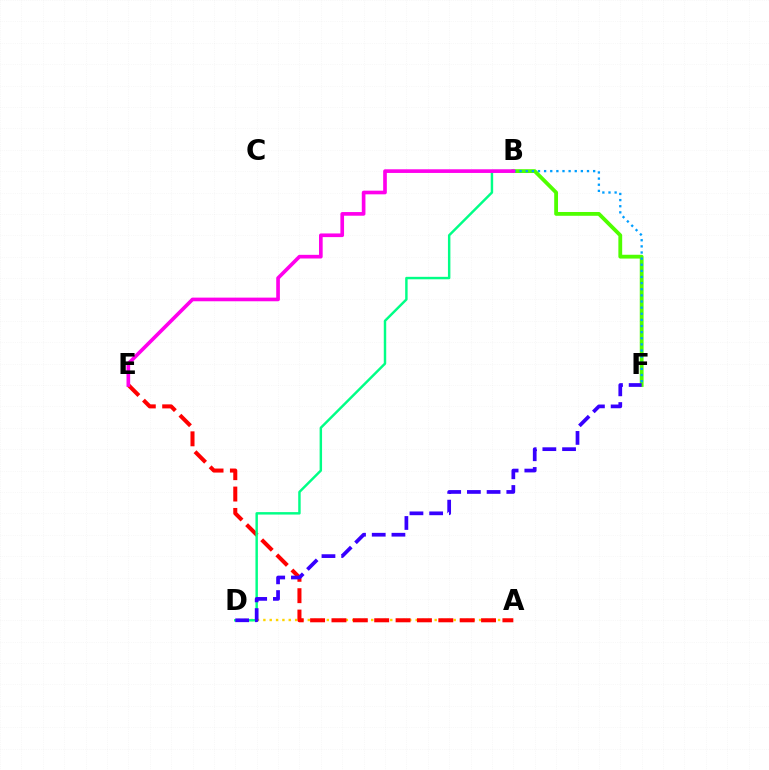{('A', 'D'): [{'color': '#ffd500', 'line_style': 'dotted', 'thickness': 1.72}], ('B', 'F'): [{'color': '#4fff00', 'line_style': 'solid', 'thickness': 2.74}, {'color': '#009eff', 'line_style': 'dotted', 'thickness': 1.66}], ('A', 'E'): [{'color': '#ff0000', 'line_style': 'dashed', 'thickness': 2.9}], ('B', 'D'): [{'color': '#00ff86', 'line_style': 'solid', 'thickness': 1.76}], ('D', 'F'): [{'color': '#3700ff', 'line_style': 'dashed', 'thickness': 2.68}], ('B', 'E'): [{'color': '#ff00ed', 'line_style': 'solid', 'thickness': 2.63}]}